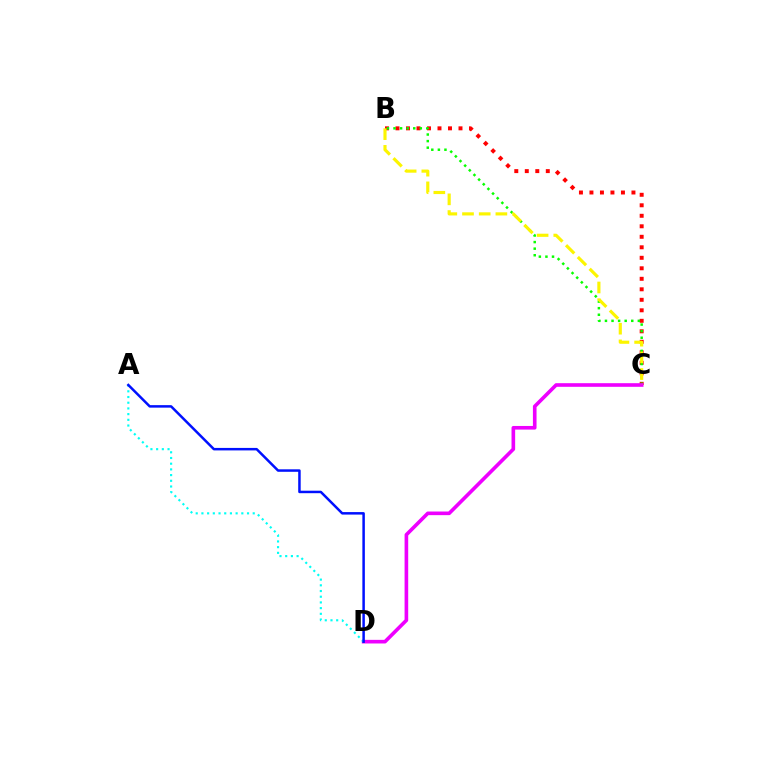{('B', 'C'): [{'color': '#ff0000', 'line_style': 'dotted', 'thickness': 2.85}, {'color': '#08ff00', 'line_style': 'dotted', 'thickness': 1.79}, {'color': '#fcf500', 'line_style': 'dashed', 'thickness': 2.27}], ('C', 'D'): [{'color': '#ee00ff', 'line_style': 'solid', 'thickness': 2.61}], ('A', 'D'): [{'color': '#00fff6', 'line_style': 'dotted', 'thickness': 1.55}, {'color': '#0010ff', 'line_style': 'solid', 'thickness': 1.8}]}